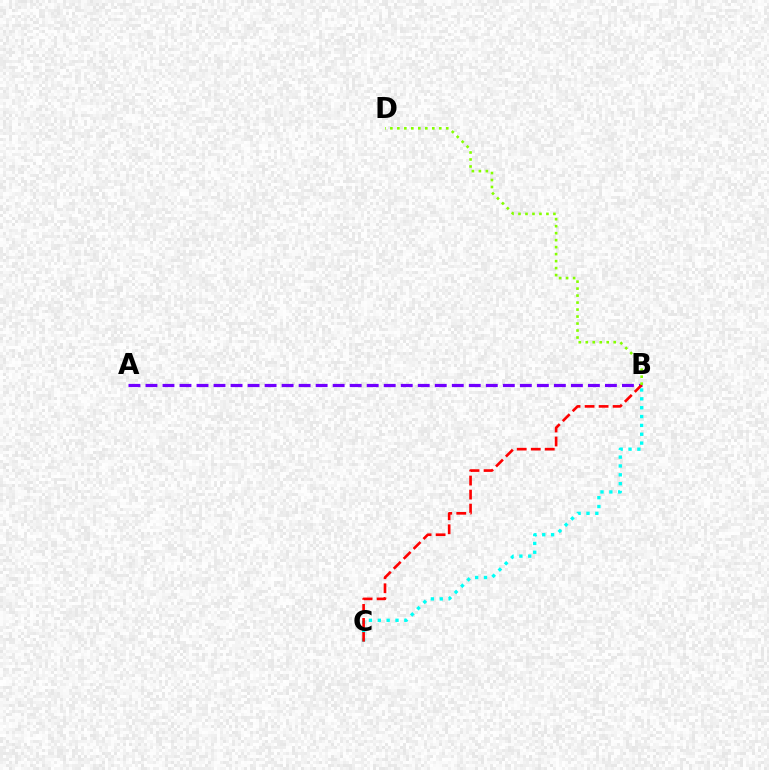{('B', 'C'): [{'color': '#00fff6', 'line_style': 'dotted', 'thickness': 2.4}, {'color': '#ff0000', 'line_style': 'dashed', 'thickness': 1.9}], ('A', 'B'): [{'color': '#7200ff', 'line_style': 'dashed', 'thickness': 2.31}], ('B', 'D'): [{'color': '#84ff00', 'line_style': 'dotted', 'thickness': 1.9}]}